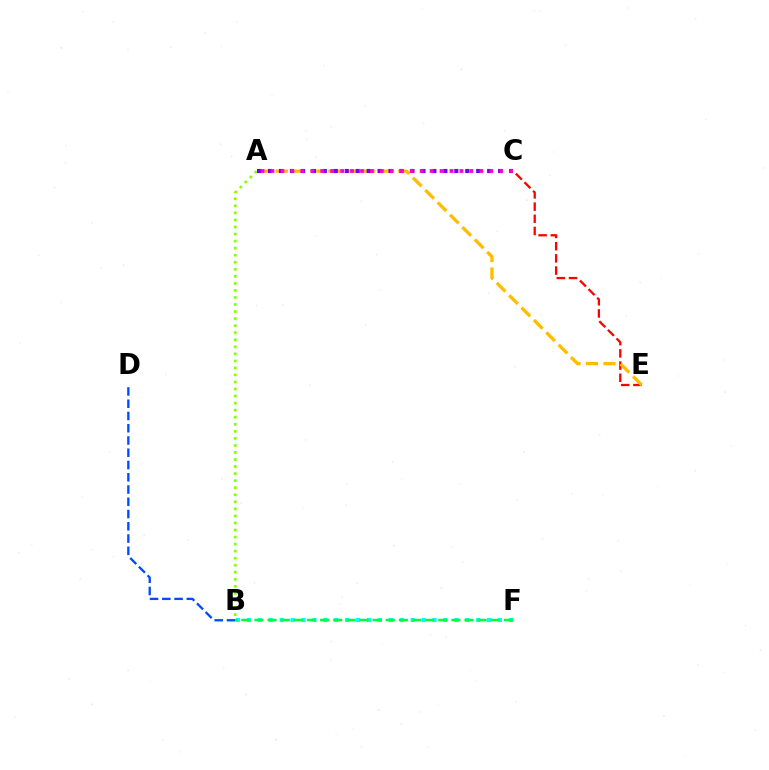{('A', 'B'): [{'color': '#84ff00', 'line_style': 'dotted', 'thickness': 1.91}], ('C', 'E'): [{'color': '#ff0000', 'line_style': 'dashed', 'thickness': 1.66}], ('B', 'F'): [{'color': '#00fff6', 'line_style': 'dotted', 'thickness': 2.97}, {'color': '#00ff39', 'line_style': 'dashed', 'thickness': 1.78}], ('B', 'D'): [{'color': '#004bff', 'line_style': 'dashed', 'thickness': 1.67}], ('A', 'E'): [{'color': '#ffbd00', 'line_style': 'dashed', 'thickness': 2.38}], ('A', 'C'): [{'color': '#7200ff', 'line_style': 'dotted', 'thickness': 2.98}, {'color': '#ff00cf', 'line_style': 'dotted', 'thickness': 2.7}]}